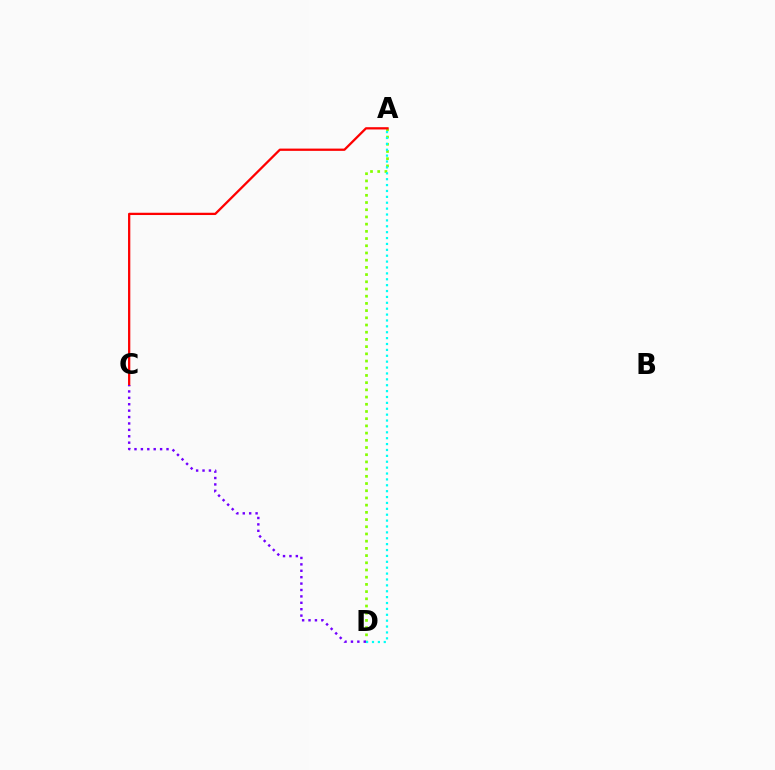{('A', 'D'): [{'color': '#84ff00', 'line_style': 'dotted', 'thickness': 1.96}, {'color': '#00fff6', 'line_style': 'dotted', 'thickness': 1.6}], ('A', 'C'): [{'color': '#ff0000', 'line_style': 'solid', 'thickness': 1.64}], ('C', 'D'): [{'color': '#7200ff', 'line_style': 'dotted', 'thickness': 1.74}]}